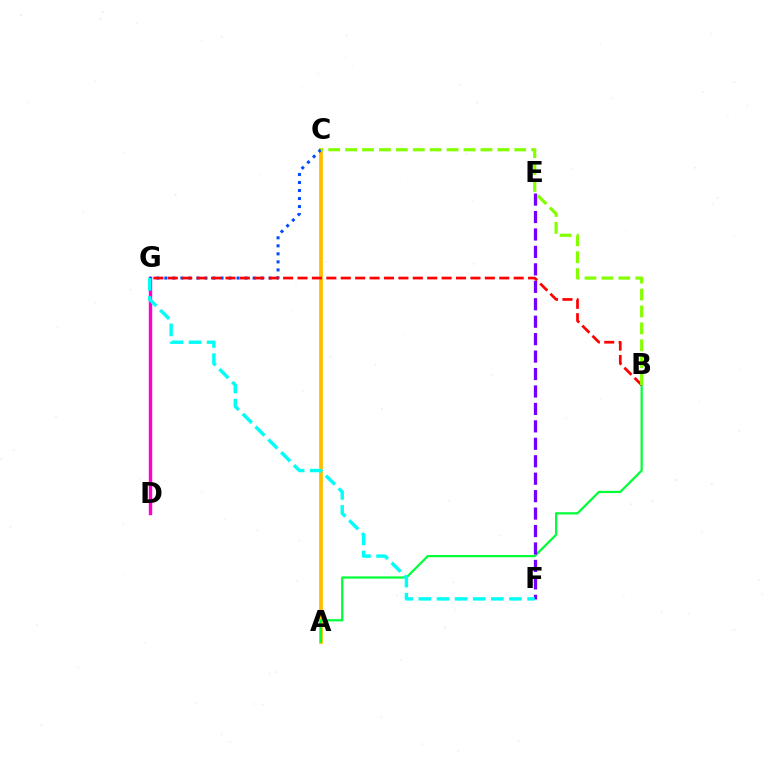{('A', 'C'): [{'color': '#ffbd00', 'line_style': 'solid', 'thickness': 2.7}], ('A', 'B'): [{'color': '#00ff39', 'line_style': 'solid', 'thickness': 1.61}], ('D', 'G'): [{'color': '#ff00cf', 'line_style': 'solid', 'thickness': 2.45}], ('C', 'G'): [{'color': '#004bff', 'line_style': 'dotted', 'thickness': 2.18}], ('E', 'F'): [{'color': '#7200ff', 'line_style': 'dashed', 'thickness': 2.37}], ('F', 'G'): [{'color': '#00fff6', 'line_style': 'dashed', 'thickness': 2.46}], ('B', 'G'): [{'color': '#ff0000', 'line_style': 'dashed', 'thickness': 1.96}], ('B', 'C'): [{'color': '#84ff00', 'line_style': 'dashed', 'thickness': 2.3}]}